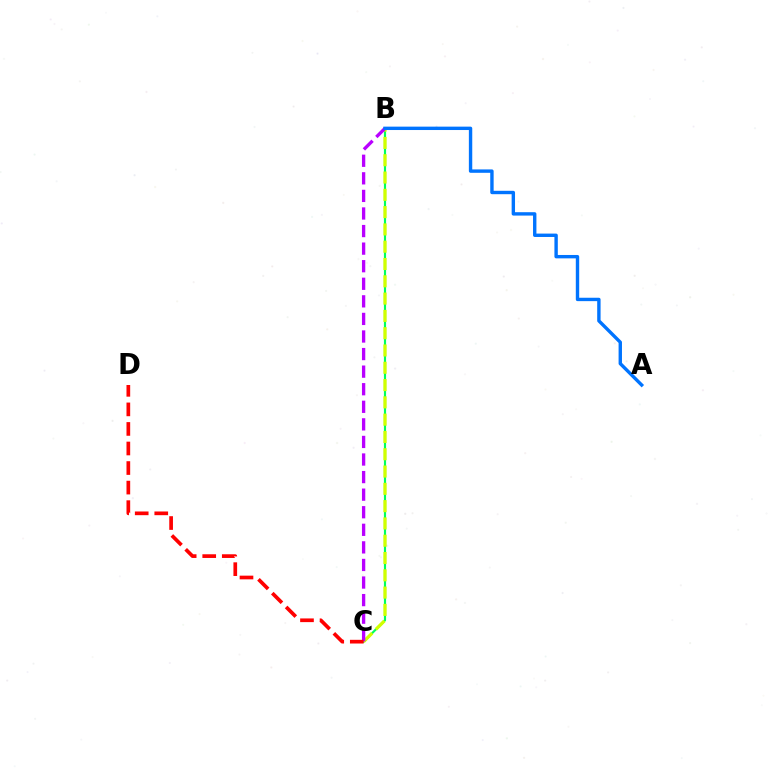{('B', 'C'): [{'color': '#00ff5c', 'line_style': 'solid', 'thickness': 1.56}, {'color': '#d1ff00', 'line_style': 'dashed', 'thickness': 2.35}, {'color': '#b900ff', 'line_style': 'dashed', 'thickness': 2.39}], ('A', 'B'): [{'color': '#0074ff', 'line_style': 'solid', 'thickness': 2.44}], ('C', 'D'): [{'color': '#ff0000', 'line_style': 'dashed', 'thickness': 2.66}]}